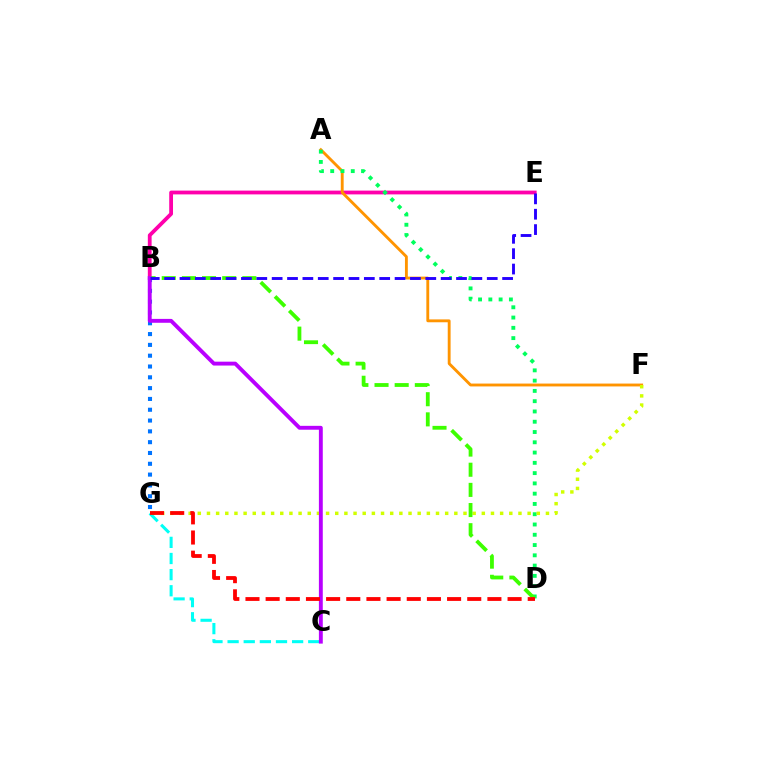{('B', 'E'): [{'color': '#ff00ac', 'line_style': 'solid', 'thickness': 2.73}, {'color': '#2500ff', 'line_style': 'dashed', 'thickness': 2.09}], ('C', 'G'): [{'color': '#00fff6', 'line_style': 'dashed', 'thickness': 2.19}], ('A', 'F'): [{'color': '#ff9400', 'line_style': 'solid', 'thickness': 2.06}], ('A', 'D'): [{'color': '#00ff5c', 'line_style': 'dotted', 'thickness': 2.79}], ('F', 'G'): [{'color': '#d1ff00', 'line_style': 'dotted', 'thickness': 2.49}], ('B', 'D'): [{'color': '#3dff00', 'line_style': 'dashed', 'thickness': 2.74}], ('B', 'G'): [{'color': '#0074ff', 'line_style': 'dotted', 'thickness': 2.94}], ('B', 'C'): [{'color': '#b900ff', 'line_style': 'solid', 'thickness': 2.79}], ('D', 'G'): [{'color': '#ff0000', 'line_style': 'dashed', 'thickness': 2.74}]}